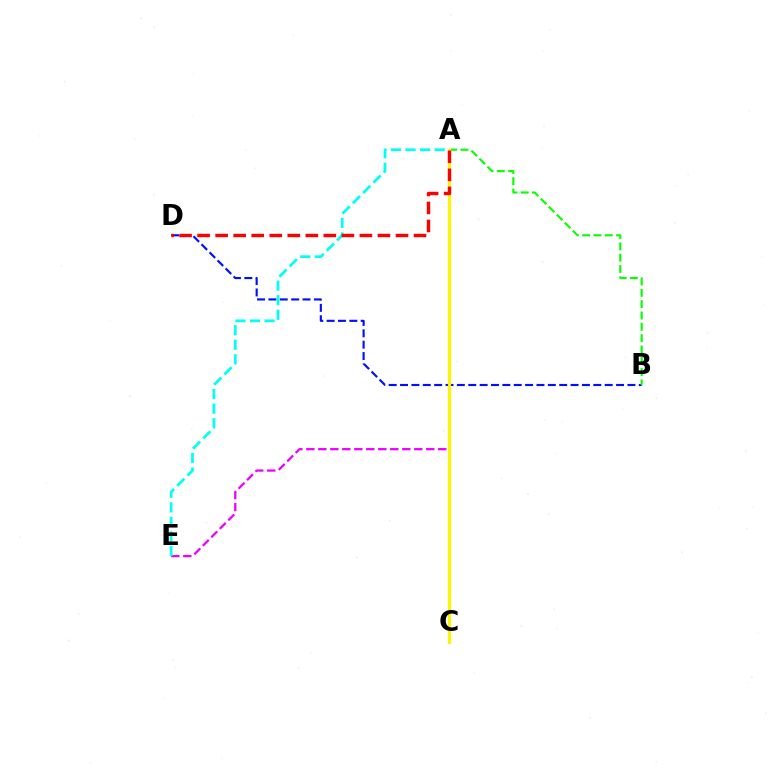{('B', 'D'): [{'color': '#0010ff', 'line_style': 'dashed', 'thickness': 1.54}], ('A', 'B'): [{'color': '#08ff00', 'line_style': 'dashed', 'thickness': 1.54}], ('A', 'E'): [{'color': '#ee00ff', 'line_style': 'dashed', 'thickness': 1.63}, {'color': '#00fff6', 'line_style': 'dashed', 'thickness': 1.98}], ('A', 'C'): [{'color': '#fcf500', 'line_style': 'solid', 'thickness': 2.27}], ('A', 'D'): [{'color': '#ff0000', 'line_style': 'dashed', 'thickness': 2.45}]}